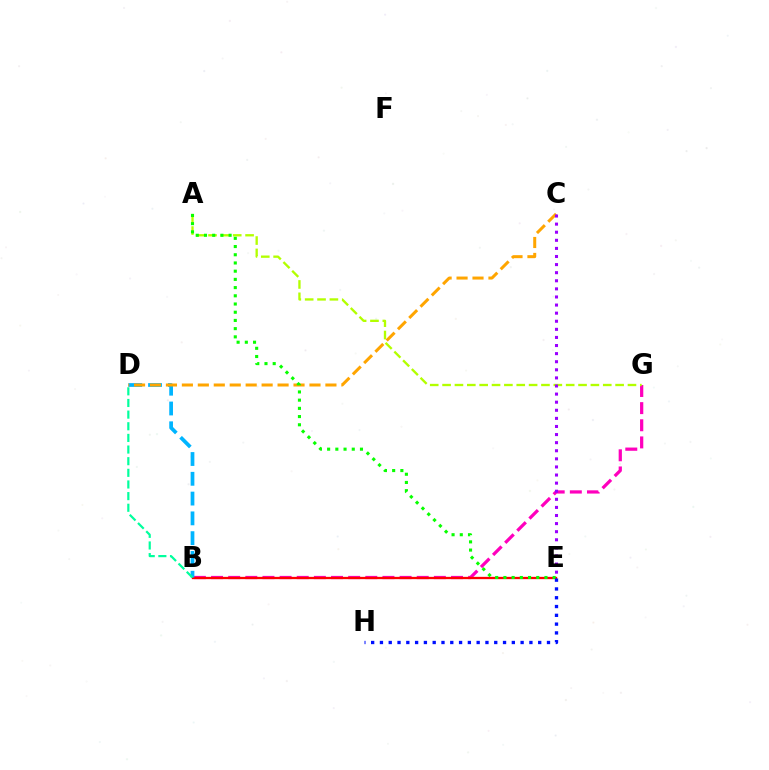{('B', 'G'): [{'color': '#ff00bd', 'line_style': 'dashed', 'thickness': 2.33}], ('A', 'G'): [{'color': '#b3ff00', 'line_style': 'dashed', 'thickness': 1.68}], ('B', 'E'): [{'color': '#ff0000', 'line_style': 'solid', 'thickness': 1.65}], ('B', 'D'): [{'color': '#00b5ff', 'line_style': 'dashed', 'thickness': 2.69}, {'color': '#00ff9d', 'line_style': 'dashed', 'thickness': 1.58}], ('C', 'D'): [{'color': '#ffa500', 'line_style': 'dashed', 'thickness': 2.17}], ('A', 'E'): [{'color': '#08ff00', 'line_style': 'dotted', 'thickness': 2.23}], ('E', 'H'): [{'color': '#0010ff', 'line_style': 'dotted', 'thickness': 2.39}], ('C', 'E'): [{'color': '#9b00ff', 'line_style': 'dotted', 'thickness': 2.2}]}